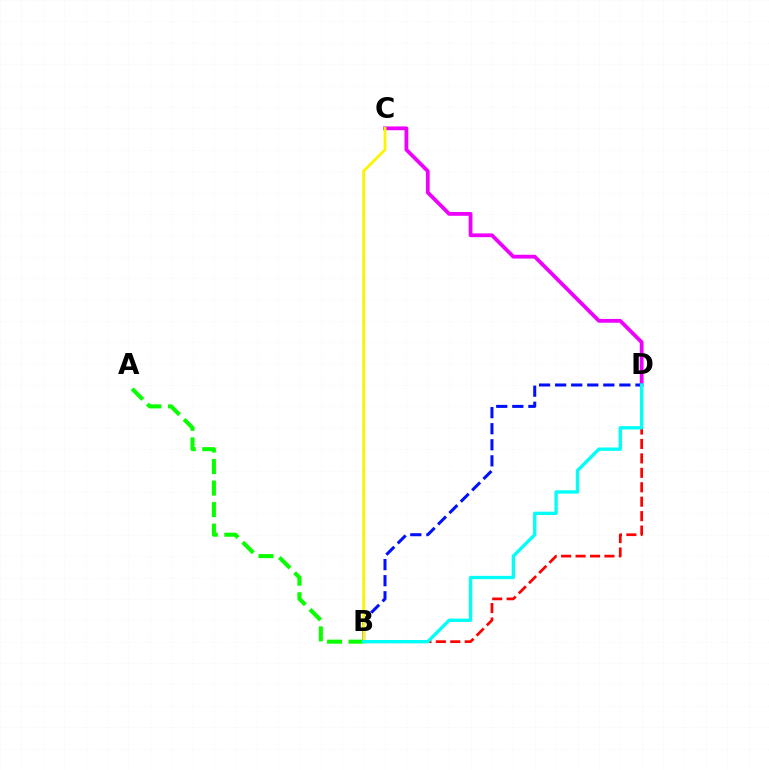{('C', 'D'): [{'color': '#ee00ff', 'line_style': 'solid', 'thickness': 2.72}], ('A', 'B'): [{'color': '#08ff00', 'line_style': 'dashed', 'thickness': 2.92}], ('B', 'D'): [{'color': '#0010ff', 'line_style': 'dashed', 'thickness': 2.18}, {'color': '#ff0000', 'line_style': 'dashed', 'thickness': 1.96}, {'color': '#00fff6', 'line_style': 'solid', 'thickness': 2.41}], ('B', 'C'): [{'color': '#fcf500', 'line_style': 'solid', 'thickness': 1.99}]}